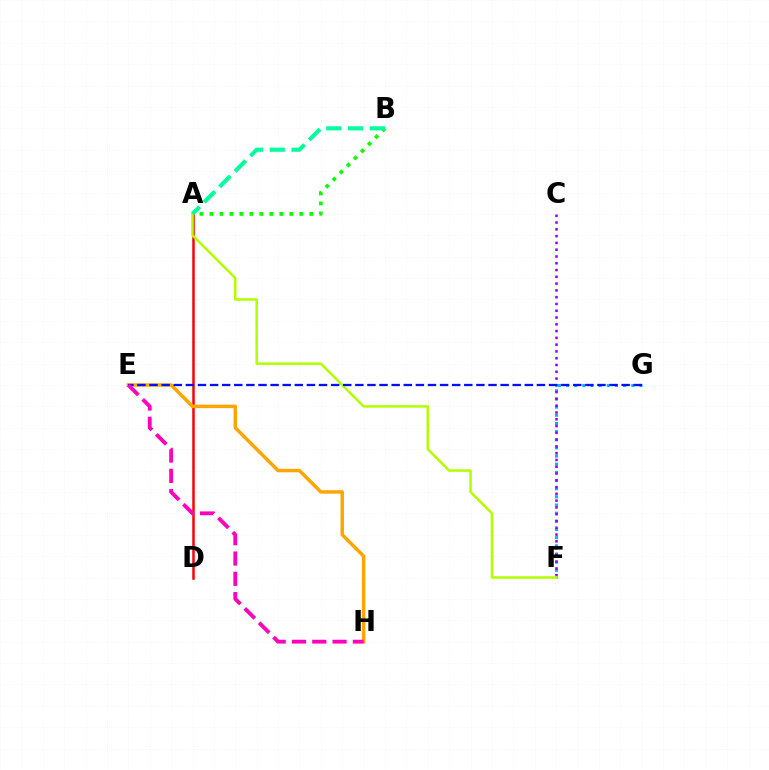{('F', 'G'): [{'color': '#00b5ff', 'line_style': 'dotted', 'thickness': 2.22}], ('A', 'D'): [{'color': '#ff0000', 'line_style': 'solid', 'thickness': 1.8}], ('C', 'F'): [{'color': '#9b00ff', 'line_style': 'dotted', 'thickness': 1.84}], ('E', 'H'): [{'color': '#ffa500', 'line_style': 'solid', 'thickness': 2.5}, {'color': '#ff00bd', 'line_style': 'dashed', 'thickness': 2.76}], ('A', 'B'): [{'color': '#08ff00', 'line_style': 'dotted', 'thickness': 2.71}, {'color': '#00ff9d', 'line_style': 'dashed', 'thickness': 2.96}], ('A', 'F'): [{'color': '#b3ff00', 'line_style': 'solid', 'thickness': 1.82}], ('E', 'G'): [{'color': '#0010ff', 'line_style': 'dashed', 'thickness': 1.64}]}